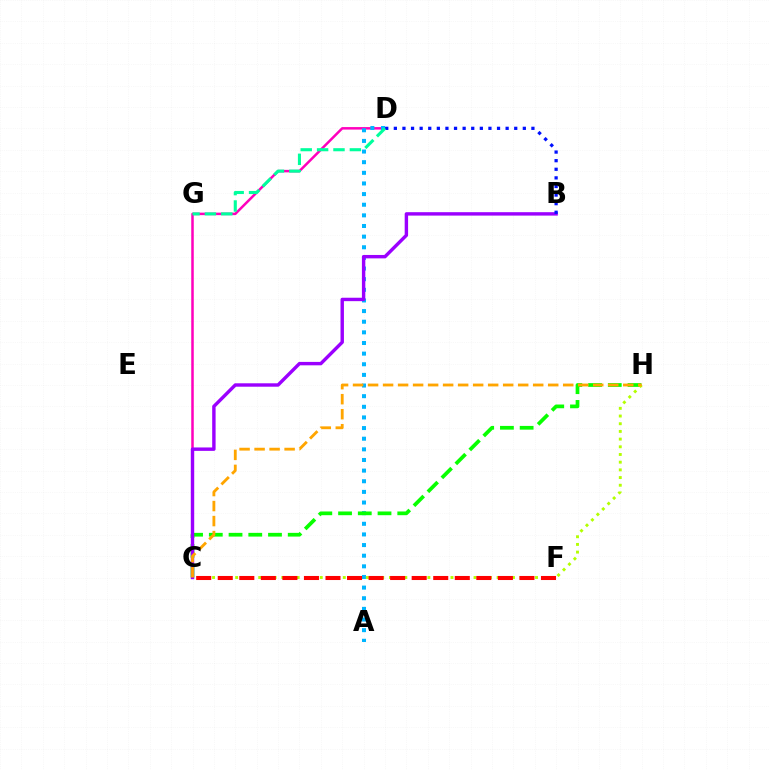{('C', 'D'): [{'color': '#ff00bd', 'line_style': 'solid', 'thickness': 1.8}], ('A', 'D'): [{'color': '#00b5ff', 'line_style': 'dotted', 'thickness': 2.89}], ('C', 'H'): [{'color': '#08ff00', 'line_style': 'dashed', 'thickness': 2.68}, {'color': '#b3ff00', 'line_style': 'dotted', 'thickness': 2.09}, {'color': '#ffa500', 'line_style': 'dashed', 'thickness': 2.04}], ('B', 'C'): [{'color': '#9b00ff', 'line_style': 'solid', 'thickness': 2.46}], ('B', 'D'): [{'color': '#0010ff', 'line_style': 'dotted', 'thickness': 2.34}], ('D', 'G'): [{'color': '#00ff9d', 'line_style': 'dashed', 'thickness': 2.23}], ('C', 'F'): [{'color': '#ff0000', 'line_style': 'dashed', 'thickness': 2.93}]}